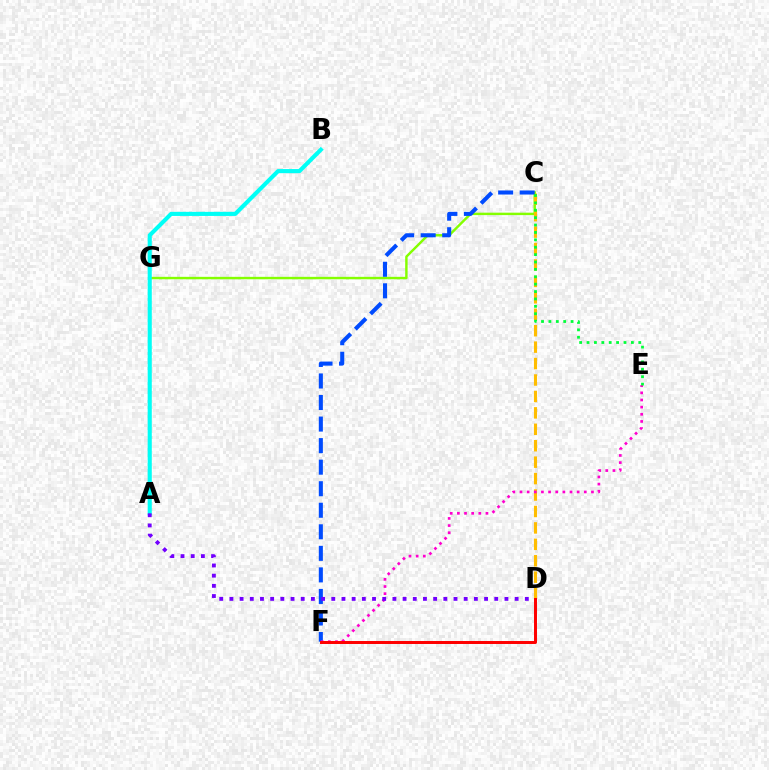{('C', 'G'): [{'color': '#84ff00', 'line_style': 'solid', 'thickness': 1.75}], ('C', 'D'): [{'color': '#ffbd00', 'line_style': 'dashed', 'thickness': 2.23}], ('C', 'F'): [{'color': '#004bff', 'line_style': 'dashed', 'thickness': 2.93}], ('A', 'B'): [{'color': '#00fff6', 'line_style': 'solid', 'thickness': 2.96}], ('E', 'F'): [{'color': '#ff00cf', 'line_style': 'dotted', 'thickness': 1.94}], ('A', 'D'): [{'color': '#7200ff', 'line_style': 'dotted', 'thickness': 2.77}], ('D', 'F'): [{'color': '#ff0000', 'line_style': 'solid', 'thickness': 2.14}], ('C', 'E'): [{'color': '#00ff39', 'line_style': 'dotted', 'thickness': 2.01}]}